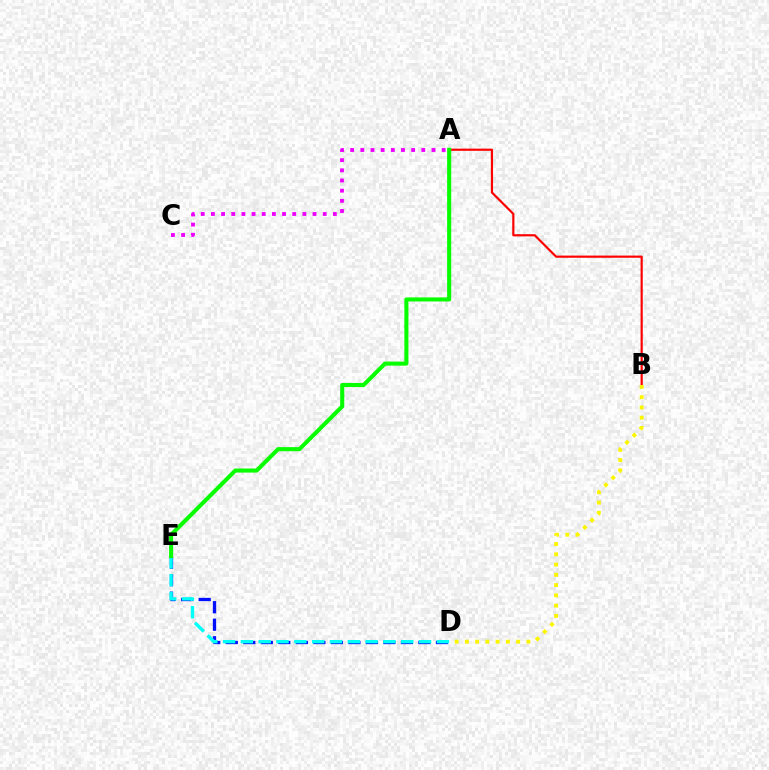{('D', 'E'): [{'color': '#0010ff', 'line_style': 'dashed', 'thickness': 2.38}, {'color': '#00fff6', 'line_style': 'dashed', 'thickness': 2.42}], ('A', 'C'): [{'color': '#ee00ff', 'line_style': 'dotted', 'thickness': 2.76}], ('A', 'B'): [{'color': '#ff0000', 'line_style': 'solid', 'thickness': 1.57}], ('A', 'E'): [{'color': '#08ff00', 'line_style': 'solid', 'thickness': 2.93}], ('B', 'D'): [{'color': '#fcf500', 'line_style': 'dotted', 'thickness': 2.79}]}